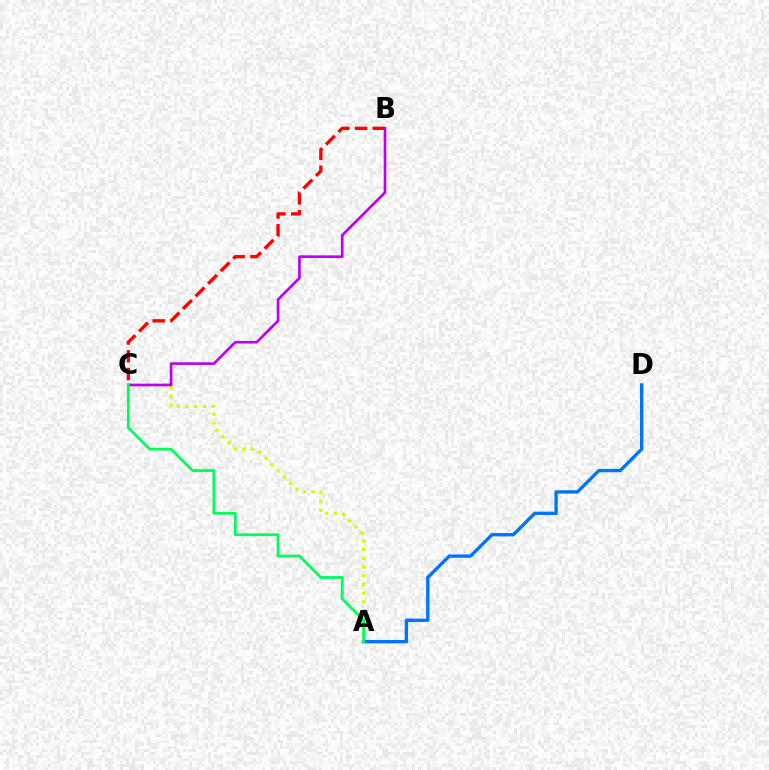{('A', 'C'): [{'color': '#d1ff00', 'line_style': 'dotted', 'thickness': 2.37}, {'color': '#00ff5c', 'line_style': 'solid', 'thickness': 2.01}], ('A', 'D'): [{'color': '#0074ff', 'line_style': 'solid', 'thickness': 2.42}], ('B', 'C'): [{'color': '#ff0000', 'line_style': 'dashed', 'thickness': 2.41}, {'color': '#b900ff', 'line_style': 'solid', 'thickness': 1.91}]}